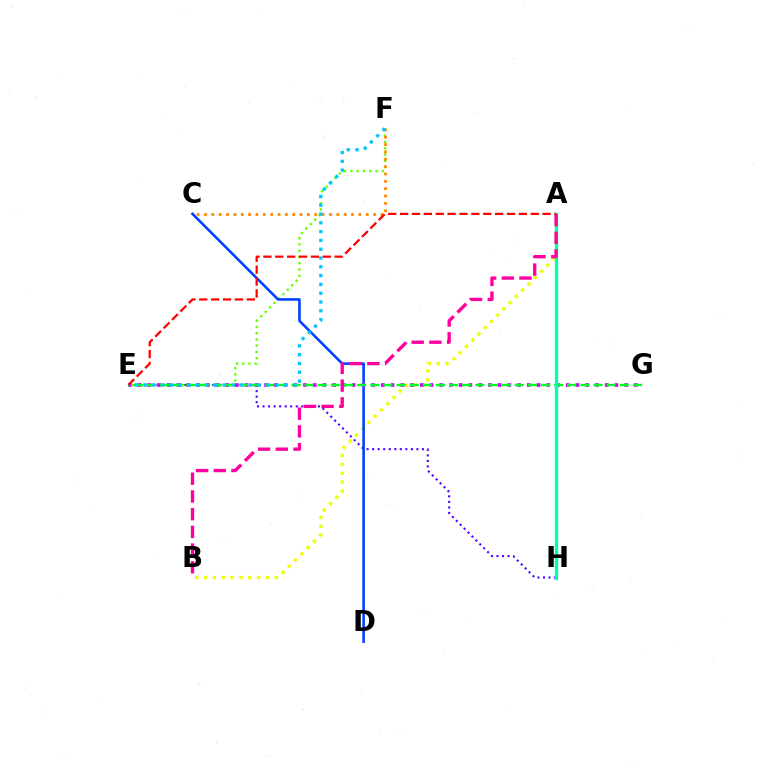{('E', 'H'): [{'color': '#4f00ff', 'line_style': 'dotted', 'thickness': 1.5}], ('A', 'B'): [{'color': '#eeff00', 'line_style': 'dotted', 'thickness': 2.4}, {'color': '#ff00a0', 'line_style': 'dashed', 'thickness': 2.41}], ('E', 'F'): [{'color': '#66ff00', 'line_style': 'dotted', 'thickness': 1.7}, {'color': '#00c7ff', 'line_style': 'dotted', 'thickness': 2.39}], ('C', 'D'): [{'color': '#003fff', 'line_style': 'solid', 'thickness': 1.85}], ('E', 'G'): [{'color': '#d600ff', 'line_style': 'dotted', 'thickness': 2.64}, {'color': '#00ff27', 'line_style': 'dashed', 'thickness': 1.78}], ('C', 'F'): [{'color': '#ff8800', 'line_style': 'dotted', 'thickness': 2.0}], ('A', 'H'): [{'color': '#00ffaf', 'line_style': 'solid', 'thickness': 2.41}], ('A', 'E'): [{'color': '#ff0000', 'line_style': 'dashed', 'thickness': 1.61}]}